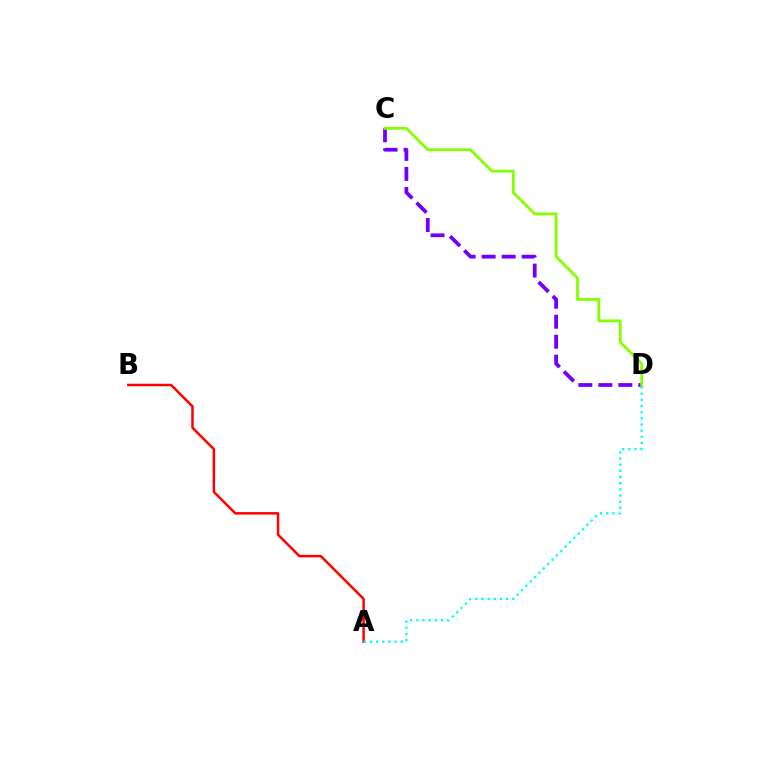{('C', 'D'): [{'color': '#7200ff', 'line_style': 'dashed', 'thickness': 2.72}, {'color': '#84ff00', 'line_style': 'solid', 'thickness': 2.0}], ('A', 'B'): [{'color': '#ff0000', 'line_style': 'solid', 'thickness': 1.79}], ('A', 'D'): [{'color': '#00fff6', 'line_style': 'dotted', 'thickness': 1.67}]}